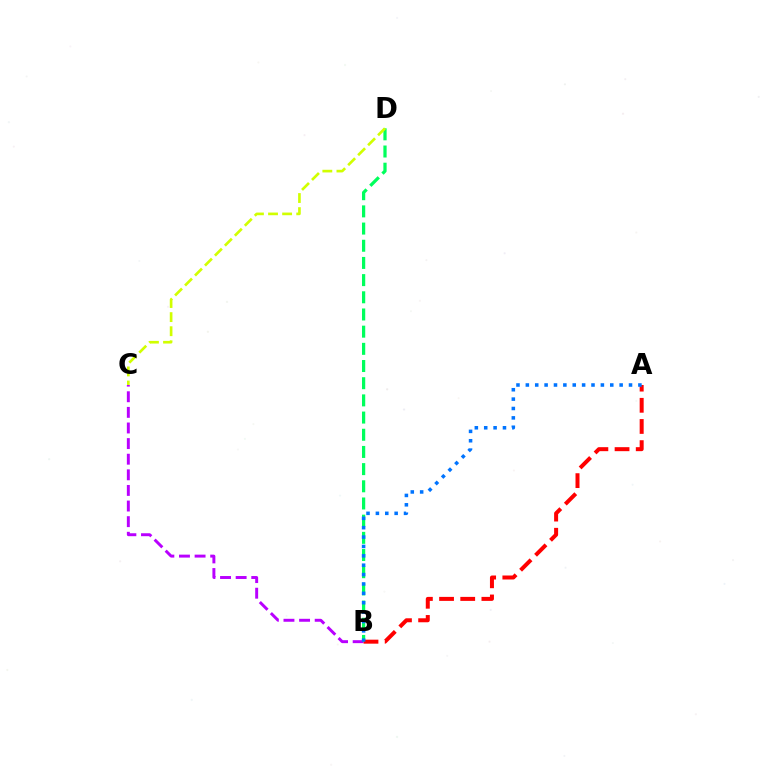{('B', 'C'): [{'color': '#b900ff', 'line_style': 'dashed', 'thickness': 2.12}], ('B', 'D'): [{'color': '#00ff5c', 'line_style': 'dashed', 'thickness': 2.33}], ('A', 'B'): [{'color': '#ff0000', 'line_style': 'dashed', 'thickness': 2.87}, {'color': '#0074ff', 'line_style': 'dotted', 'thickness': 2.55}], ('C', 'D'): [{'color': '#d1ff00', 'line_style': 'dashed', 'thickness': 1.91}]}